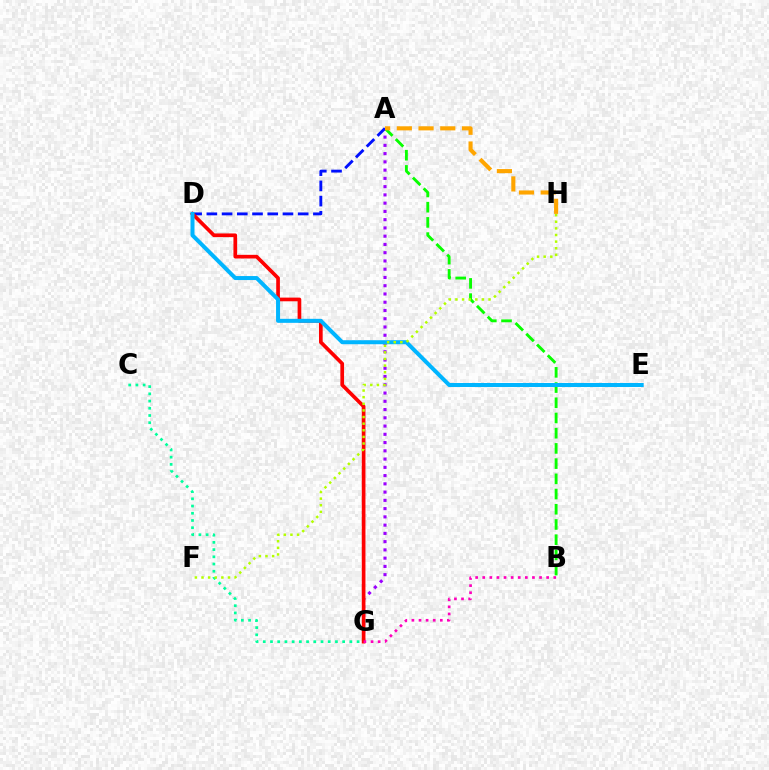{('A', 'G'): [{'color': '#9b00ff', 'line_style': 'dotted', 'thickness': 2.24}], ('A', 'B'): [{'color': '#08ff00', 'line_style': 'dashed', 'thickness': 2.07}], ('A', 'D'): [{'color': '#0010ff', 'line_style': 'dashed', 'thickness': 2.07}], ('D', 'G'): [{'color': '#ff0000', 'line_style': 'solid', 'thickness': 2.65}], ('C', 'G'): [{'color': '#00ff9d', 'line_style': 'dotted', 'thickness': 1.96}], ('B', 'G'): [{'color': '#ff00bd', 'line_style': 'dotted', 'thickness': 1.93}], ('D', 'E'): [{'color': '#00b5ff', 'line_style': 'solid', 'thickness': 2.89}], ('F', 'H'): [{'color': '#b3ff00', 'line_style': 'dotted', 'thickness': 1.8}], ('A', 'H'): [{'color': '#ffa500', 'line_style': 'dashed', 'thickness': 2.95}]}